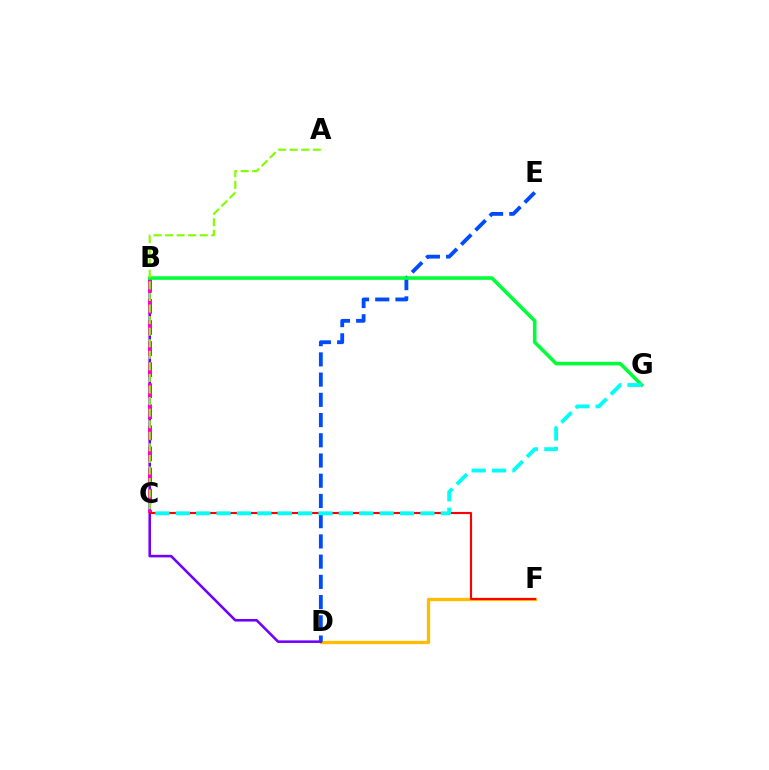{('D', 'F'): [{'color': '#ffbd00', 'line_style': 'solid', 'thickness': 2.38}], ('B', 'D'): [{'color': '#7200ff', 'line_style': 'solid', 'thickness': 1.86}], ('B', 'C'): [{'color': '#ff00cf', 'line_style': 'dashed', 'thickness': 2.86}], ('D', 'E'): [{'color': '#004bff', 'line_style': 'dashed', 'thickness': 2.75}], ('B', 'G'): [{'color': '#00ff39', 'line_style': 'solid', 'thickness': 2.56}], ('A', 'C'): [{'color': '#84ff00', 'line_style': 'dashed', 'thickness': 1.57}], ('C', 'F'): [{'color': '#ff0000', 'line_style': 'solid', 'thickness': 1.54}], ('C', 'G'): [{'color': '#00fff6', 'line_style': 'dashed', 'thickness': 2.77}]}